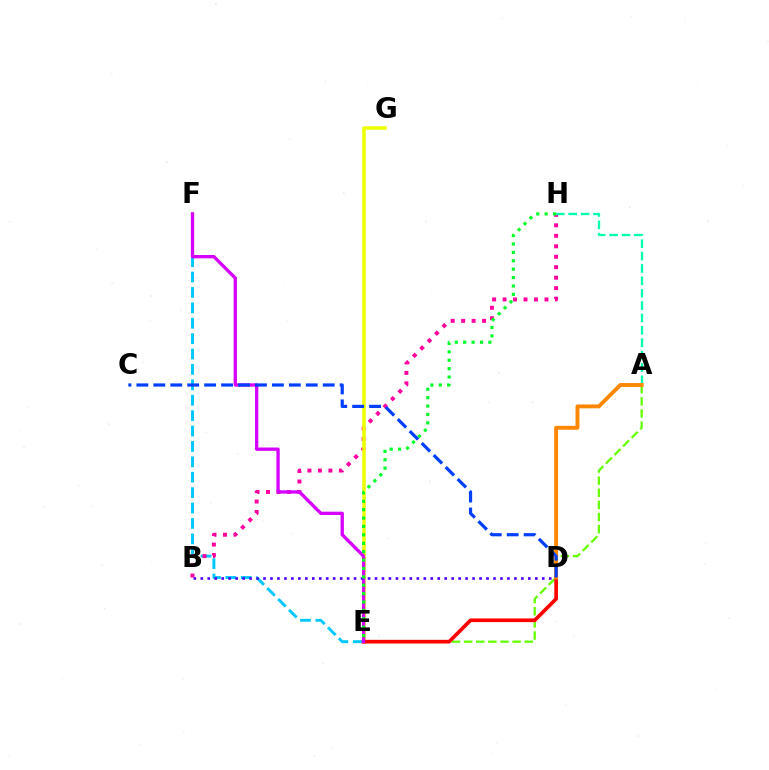{('E', 'F'): [{'color': '#00c7ff', 'line_style': 'dashed', 'thickness': 2.09}, {'color': '#d600ff', 'line_style': 'solid', 'thickness': 2.38}], ('B', 'H'): [{'color': '#ff00a0', 'line_style': 'dotted', 'thickness': 2.84}], ('A', 'H'): [{'color': '#00ffaf', 'line_style': 'dashed', 'thickness': 1.68}], ('E', 'G'): [{'color': '#eeff00', 'line_style': 'solid', 'thickness': 2.53}], ('A', 'E'): [{'color': '#66ff00', 'line_style': 'dashed', 'thickness': 1.65}], ('D', 'E'): [{'color': '#ff0000', 'line_style': 'solid', 'thickness': 2.64}], ('B', 'D'): [{'color': '#4f00ff', 'line_style': 'dotted', 'thickness': 1.89}], ('A', 'D'): [{'color': '#ff8800', 'line_style': 'solid', 'thickness': 2.81}], ('E', 'H'): [{'color': '#00ff27', 'line_style': 'dotted', 'thickness': 2.28}], ('C', 'D'): [{'color': '#003fff', 'line_style': 'dashed', 'thickness': 2.3}]}